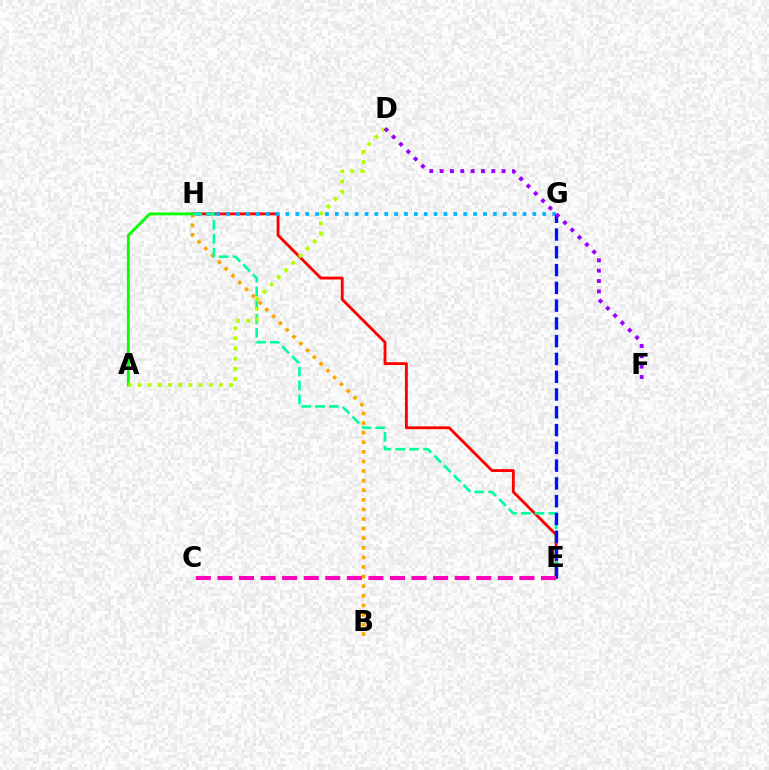{('E', 'H'): [{'color': '#ff0000', 'line_style': 'solid', 'thickness': 2.06}, {'color': '#00ff9d', 'line_style': 'dashed', 'thickness': 1.88}], ('G', 'H'): [{'color': '#00b5ff', 'line_style': 'dotted', 'thickness': 2.68}], ('B', 'H'): [{'color': '#ffa500', 'line_style': 'dotted', 'thickness': 2.61}], ('A', 'H'): [{'color': '#08ff00', 'line_style': 'solid', 'thickness': 2.07}], ('A', 'D'): [{'color': '#b3ff00', 'line_style': 'dotted', 'thickness': 2.77}], ('E', 'G'): [{'color': '#0010ff', 'line_style': 'dashed', 'thickness': 2.42}], ('C', 'E'): [{'color': '#ff00bd', 'line_style': 'dashed', 'thickness': 2.93}], ('D', 'F'): [{'color': '#9b00ff', 'line_style': 'dotted', 'thickness': 2.81}]}